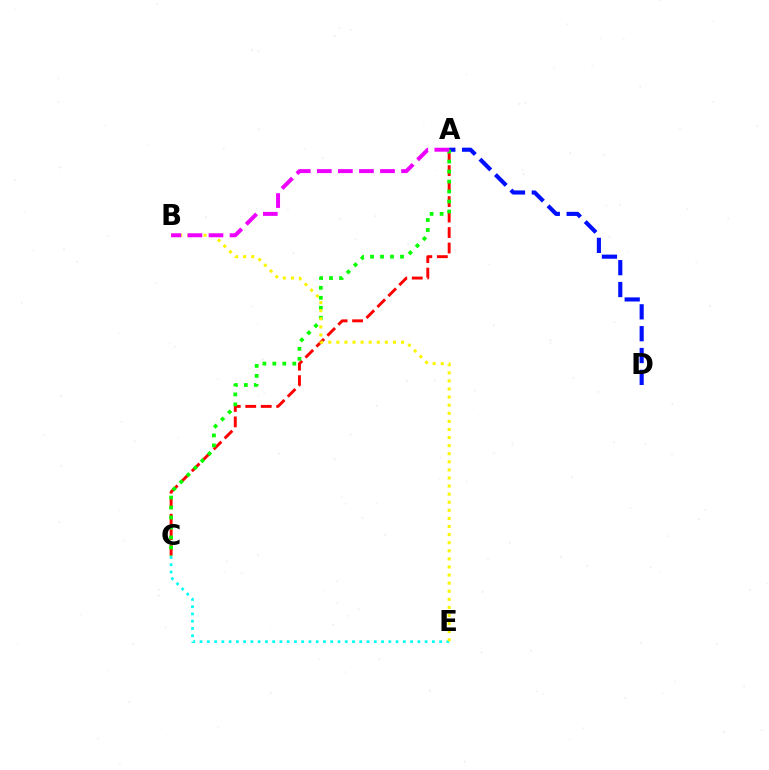{('C', 'E'): [{'color': '#00fff6', 'line_style': 'dotted', 'thickness': 1.97}], ('A', 'D'): [{'color': '#0010ff', 'line_style': 'dashed', 'thickness': 2.97}], ('A', 'C'): [{'color': '#ff0000', 'line_style': 'dashed', 'thickness': 2.1}, {'color': '#08ff00', 'line_style': 'dotted', 'thickness': 2.71}], ('B', 'E'): [{'color': '#fcf500', 'line_style': 'dotted', 'thickness': 2.2}], ('A', 'B'): [{'color': '#ee00ff', 'line_style': 'dashed', 'thickness': 2.86}]}